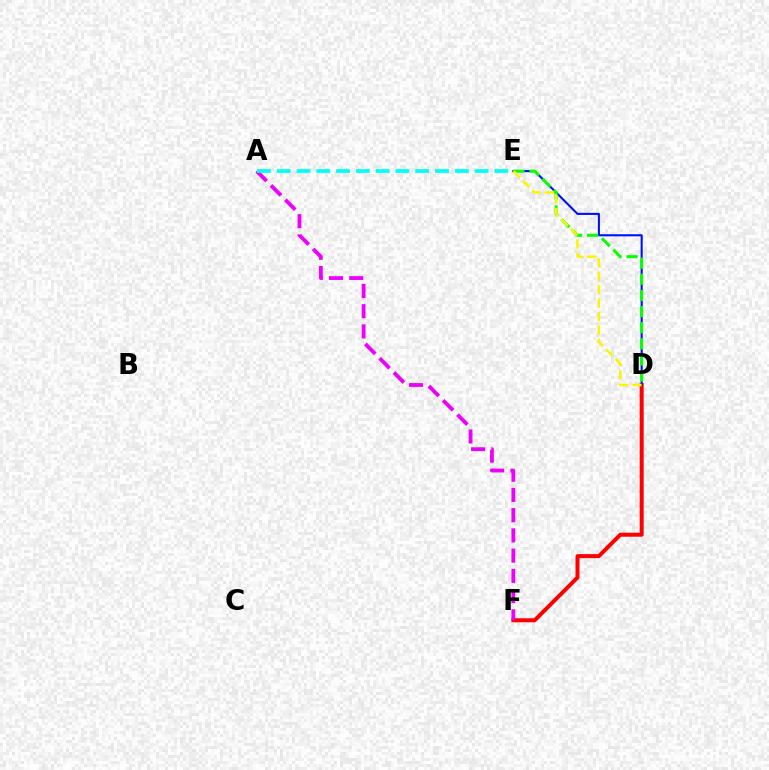{('D', 'F'): [{'color': '#ff0000', 'line_style': 'solid', 'thickness': 2.88}], ('D', 'E'): [{'color': '#0010ff', 'line_style': 'solid', 'thickness': 1.51}, {'color': '#08ff00', 'line_style': 'dashed', 'thickness': 2.19}, {'color': '#fcf500', 'line_style': 'dashed', 'thickness': 1.82}], ('A', 'F'): [{'color': '#ee00ff', 'line_style': 'dashed', 'thickness': 2.75}], ('A', 'E'): [{'color': '#00fff6', 'line_style': 'dashed', 'thickness': 2.69}]}